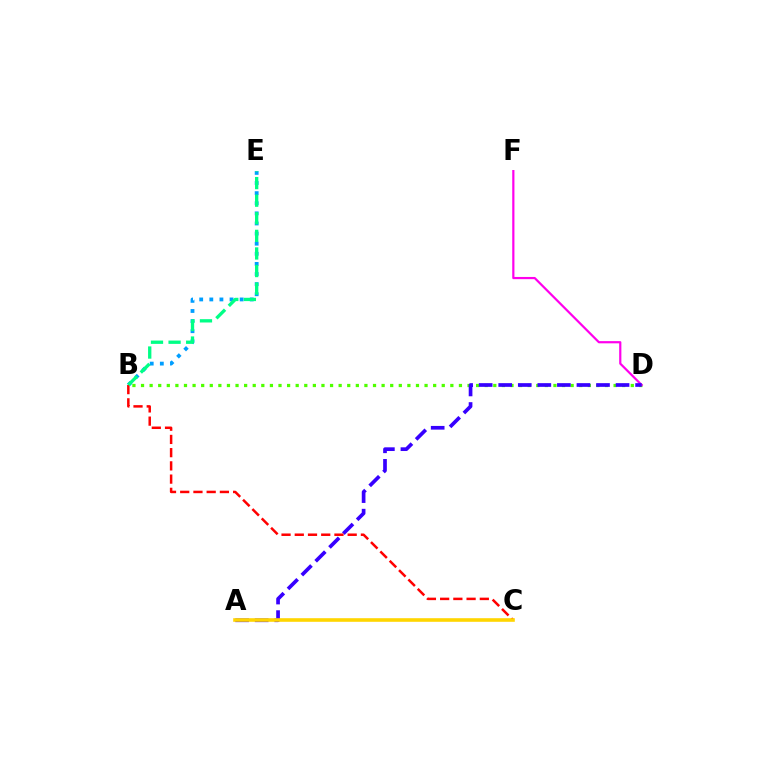{('B', 'D'): [{'color': '#4fff00', 'line_style': 'dotted', 'thickness': 2.33}], ('D', 'F'): [{'color': '#ff00ed', 'line_style': 'solid', 'thickness': 1.58}], ('A', 'D'): [{'color': '#3700ff', 'line_style': 'dashed', 'thickness': 2.66}], ('B', 'E'): [{'color': '#009eff', 'line_style': 'dotted', 'thickness': 2.75}, {'color': '#00ff86', 'line_style': 'dashed', 'thickness': 2.39}], ('B', 'C'): [{'color': '#ff0000', 'line_style': 'dashed', 'thickness': 1.8}], ('A', 'C'): [{'color': '#ffd500', 'line_style': 'solid', 'thickness': 2.6}]}